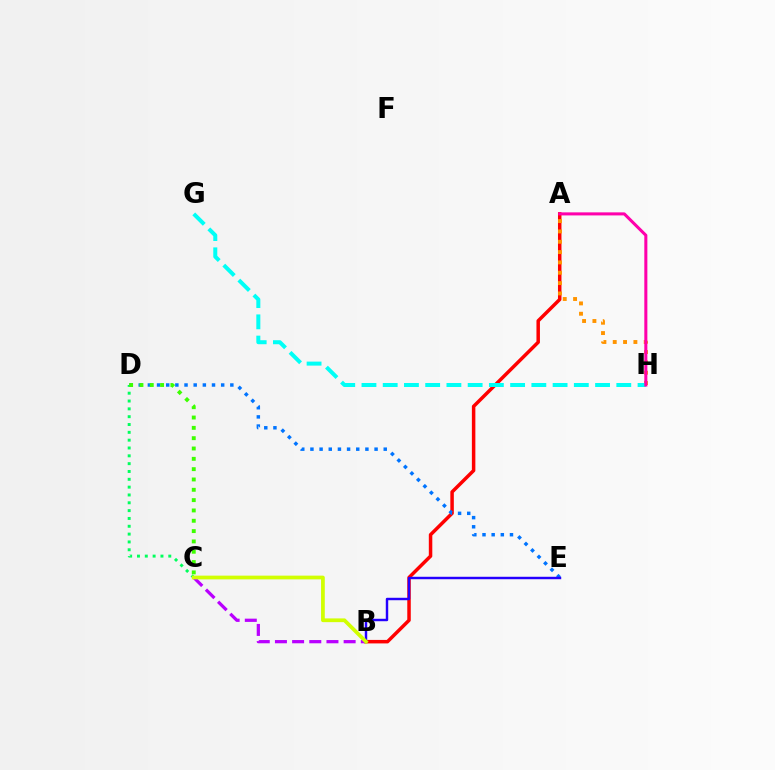{('A', 'B'): [{'color': '#ff0000', 'line_style': 'solid', 'thickness': 2.51}], ('D', 'E'): [{'color': '#0074ff', 'line_style': 'dotted', 'thickness': 2.49}], ('A', 'H'): [{'color': '#ff9400', 'line_style': 'dotted', 'thickness': 2.81}, {'color': '#ff00ac', 'line_style': 'solid', 'thickness': 2.2}], ('G', 'H'): [{'color': '#00fff6', 'line_style': 'dashed', 'thickness': 2.88}], ('B', 'C'): [{'color': '#b900ff', 'line_style': 'dashed', 'thickness': 2.33}, {'color': '#d1ff00', 'line_style': 'solid', 'thickness': 2.69}], ('B', 'E'): [{'color': '#2500ff', 'line_style': 'solid', 'thickness': 1.76}], ('C', 'D'): [{'color': '#00ff5c', 'line_style': 'dotted', 'thickness': 2.13}, {'color': '#3dff00', 'line_style': 'dotted', 'thickness': 2.81}]}